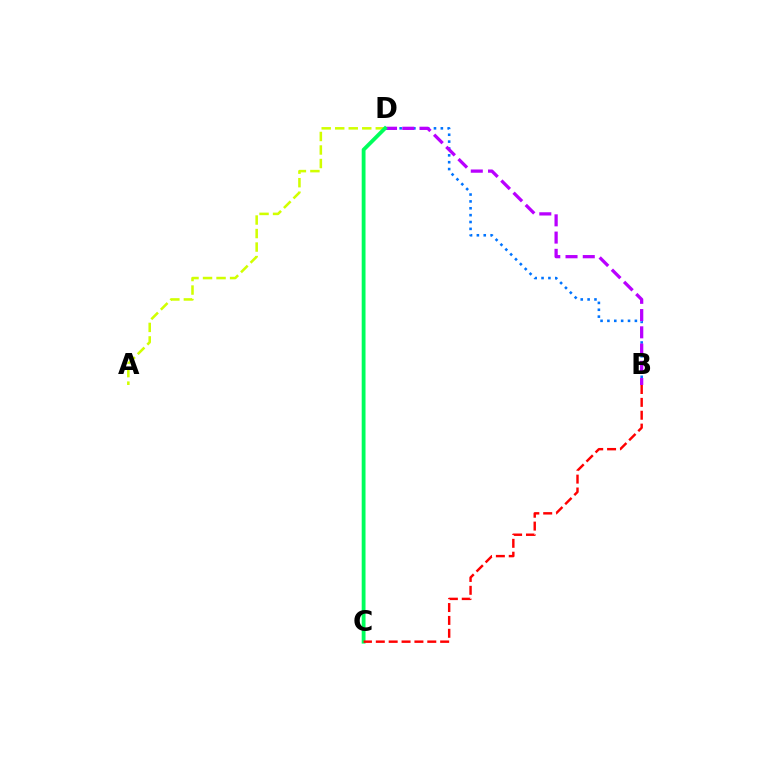{('B', 'D'): [{'color': '#0074ff', 'line_style': 'dotted', 'thickness': 1.87}, {'color': '#b900ff', 'line_style': 'dashed', 'thickness': 2.34}], ('A', 'D'): [{'color': '#d1ff00', 'line_style': 'dashed', 'thickness': 1.84}], ('C', 'D'): [{'color': '#00ff5c', 'line_style': 'solid', 'thickness': 2.75}], ('B', 'C'): [{'color': '#ff0000', 'line_style': 'dashed', 'thickness': 1.75}]}